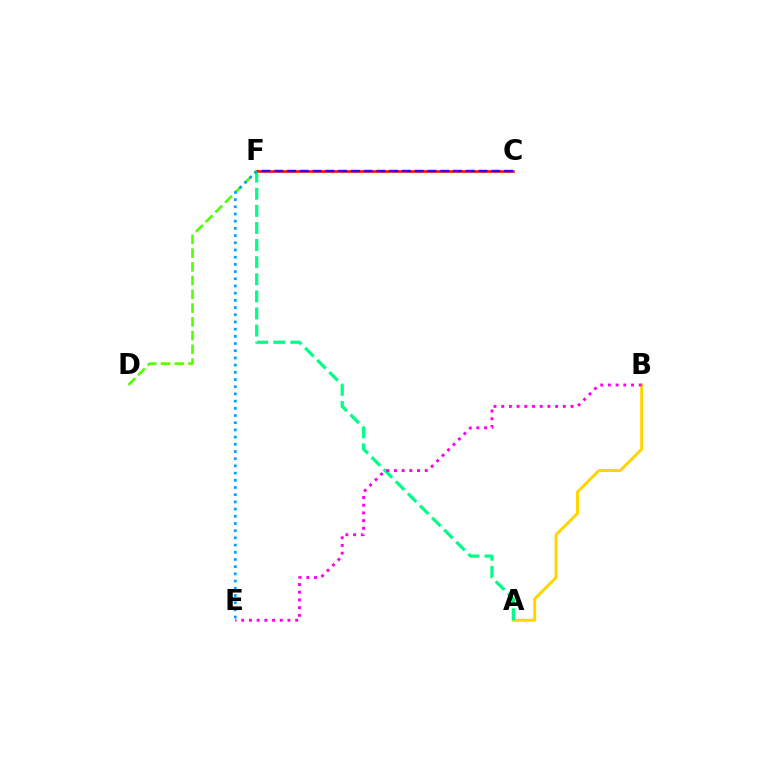{('A', 'B'): [{'color': '#ffd500', 'line_style': 'solid', 'thickness': 2.13}], ('D', 'F'): [{'color': '#4fff00', 'line_style': 'dashed', 'thickness': 1.87}], ('C', 'F'): [{'color': '#ff0000', 'line_style': 'solid', 'thickness': 1.82}, {'color': '#3700ff', 'line_style': 'dashed', 'thickness': 1.73}], ('A', 'F'): [{'color': '#00ff86', 'line_style': 'dashed', 'thickness': 2.32}], ('B', 'E'): [{'color': '#ff00ed', 'line_style': 'dotted', 'thickness': 2.09}], ('E', 'F'): [{'color': '#009eff', 'line_style': 'dotted', 'thickness': 1.96}]}